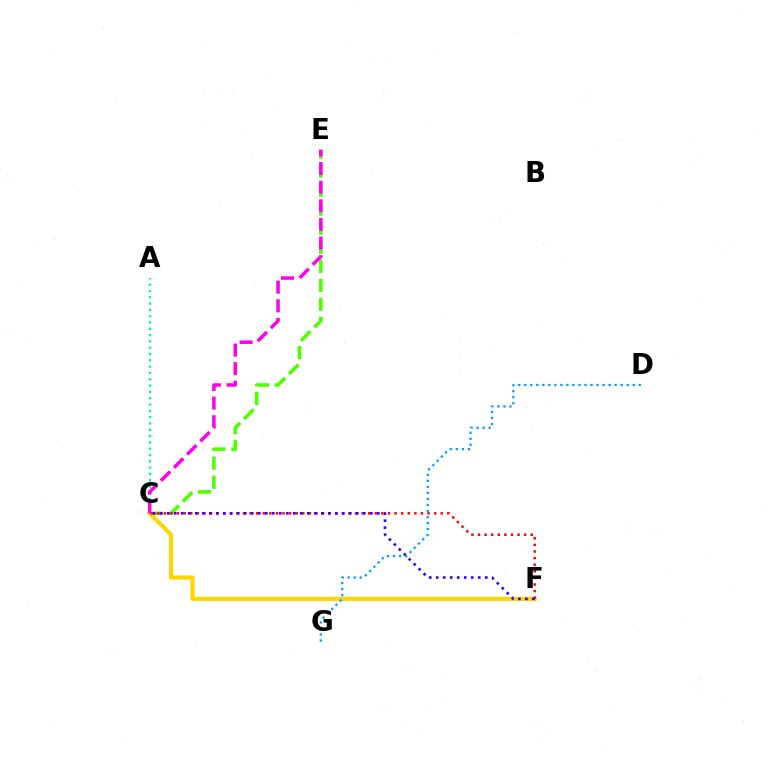{('C', 'E'): [{'color': '#4fff00', 'line_style': 'dashed', 'thickness': 2.58}, {'color': '#ff00ed', 'line_style': 'dashed', 'thickness': 2.53}], ('C', 'F'): [{'color': '#ffd500', 'line_style': 'solid', 'thickness': 2.97}, {'color': '#ff0000', 'line_style': 'dotted', 'thickness': 1.79}, {'color': '#3700ff', 'line_style': 'dotted', 'thickness': 1.9}], ('A', 'C'): [{'color': '#00ff86', 'line_style': 'dotted', 'thickness': 1.71}], ('D', 'G'): [{'color': '#009eff', 'line_style': 'dotted', 'thickness': 1.64}]}